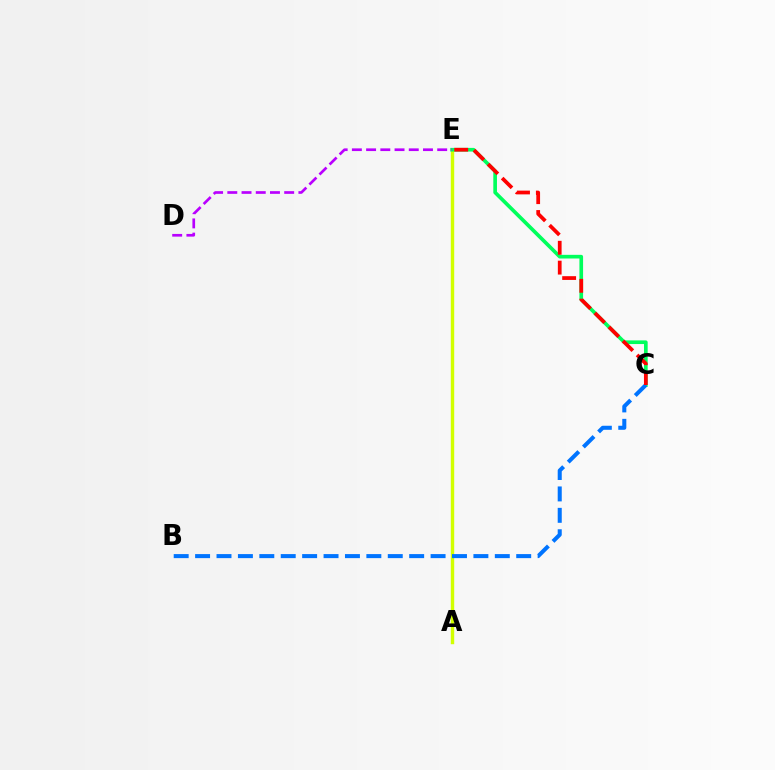{('A', 'E'): [{'color': '#d1ff00', 'line_style': 'solid', 'thickness': 2.45}], ('C', 'E'): [{'color': '#00ff5c', 'line_style': 'solid', 'thickness': 2.64}, {'color': '#ff0000', 'line_style': 'dashed', 'thickness': 2.7}], ('B', 'C'): [{'color': '#0074ff', 'line_style': 'dashed', 'thickness': 2.91}], ('D', 'E'): [{'color': '#b900ff', 'line_style': 'dashed', 'thickness': 1.93}]}